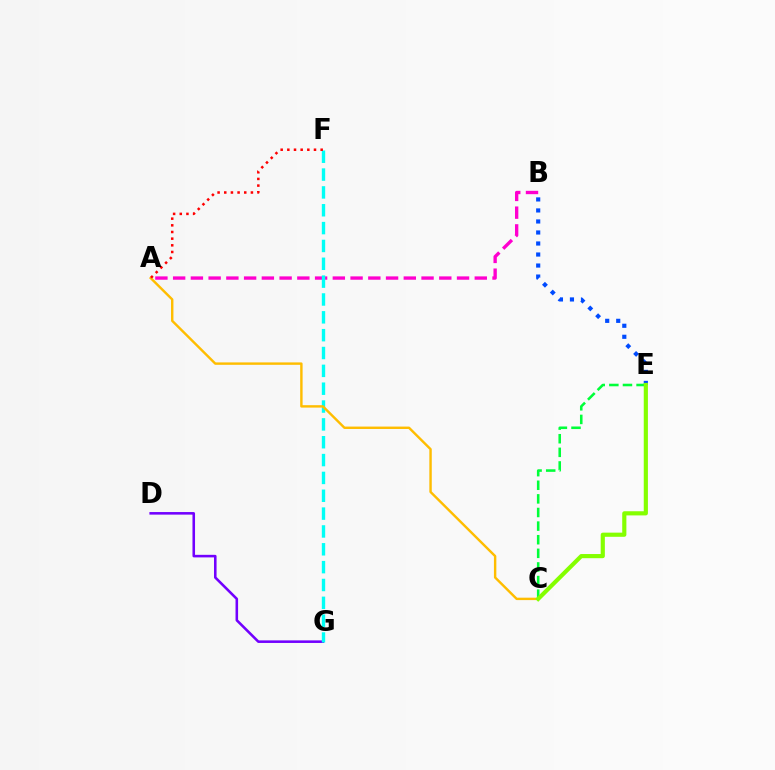{('D', 'G'): [{'color': '#7200ff', 'line_style': 'solid', 'thickness': 1.85}], ('A', 'B'): [{'color': '#ff00cf', 'line_style': 'dashed', 'thickness': 2.41}], ('B', 'E'): [{'color': '#004bff', 'line_style': 'dotted', 'thickness': 2.99}], ('F', 'G'): [{'color': '#00fff6', 'line_style': 'dashed', 'thickness': 2.42}], ('C', 'E'): [{'color': '#00ff39', 'line_style': 'dashed', 'thickness': 1.85}, {'color': '#84ff00', 'line_style': 'solid', 'thickness': 2.99}], ('A', 'C'): [{'color': '#ffbd00', 'line_style': 'solid', 'thickness': 1.74}], ('A', 'F'): [{'color': '#ff0000', 'line_style': 'dotted', 'thickness': 1.81}]}